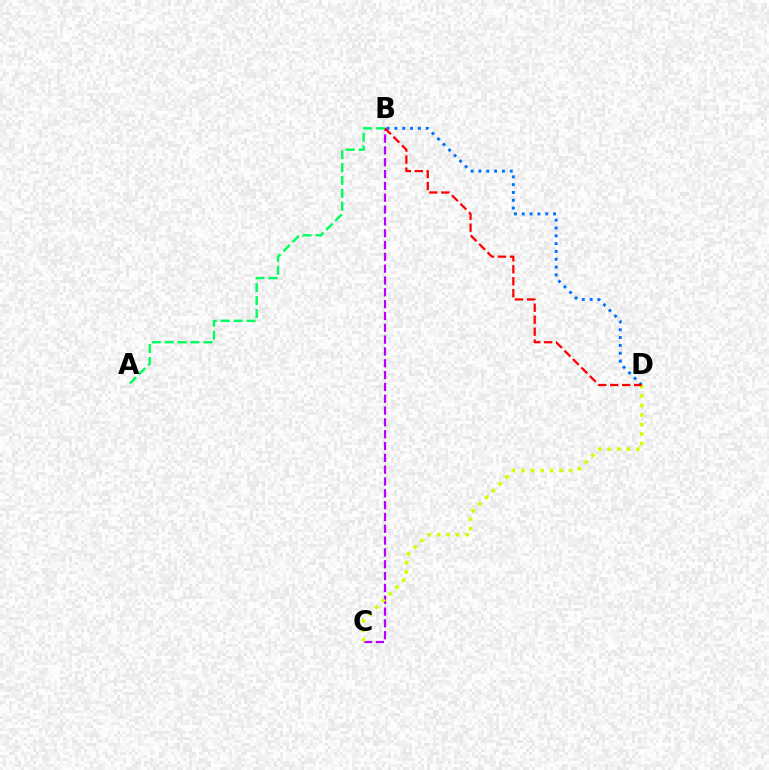{('B', 'D'): [{'color': '#0074ff', 'line_style': 'dotted', 'thickness': 2.13}, {'color': '#ff0000', 'line_style': 'dashed', 'thickness': 1.63}], ('B', 'C'): [{'color': '#b900ff', 'line_style': 'dashed', 'thickness': 1.61}], ('C', 'D'): [{'color': '#d1ff00', 'line_style': 'dotted', 'thickness': 2.58}], ('A', 'B'): [{'color': '#00ff5c', 'line_style': 'dashed', 'thickness': 1.75}]}